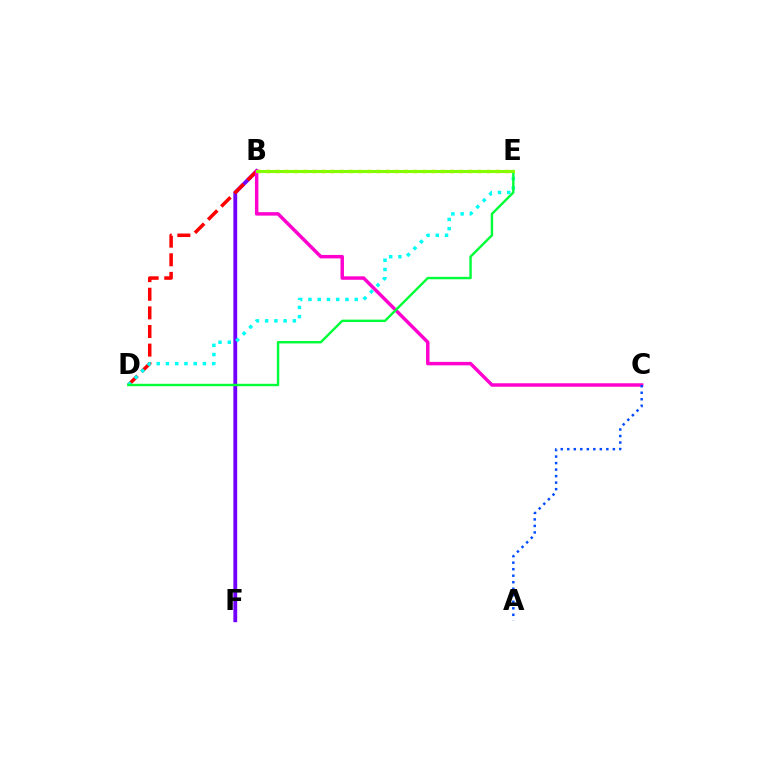{('B', 'F'): [{'color': '#7200ff', 'line_style': 'solid', 'thickness': 2.75}], ('B', 'D'): [{'color': '#ff0000', 'line_style': 'dashed', 'thickness': 2.53}], ('B', 'C'): [{'color': '#ff00cf', 'line_style': 'solid', 'thickness': 2.49}], ('D', 'E'): [{'color': '#00fff6', 'line_style': 'dotted', 'thickness': 2.51}, {'color': '#00ff39', 'line_style': 'solid', 'thickness': 1.73}], ('B', 'E'): [{'color': '#ffbd00', 'line_style': 'dotted', 'thickness': 2.49}, {'color': '#84ff00', 'line_style': 'solid', 'thickness': 2.21}], ('A', 'C'): [{'color': '#004bff', 'line_style': 'dotted', 'thickness': 1.77}]}